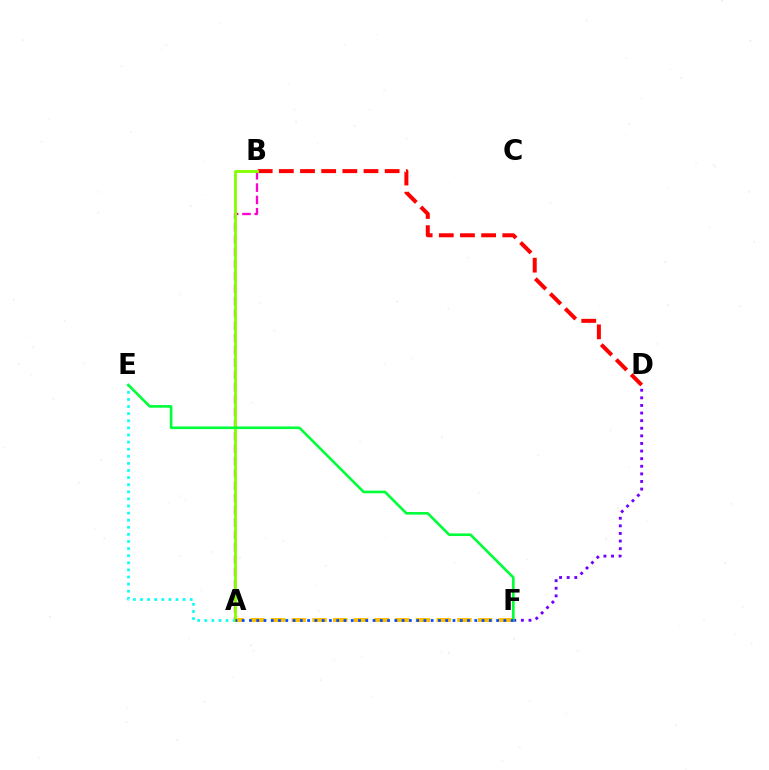{('A', 'B'): [{'color': '#ff00cf', 'line_style': 'dashed', 'thickness': 1.67}, {'color': '#84ff00', 'line_style': 'solid', 'thickness': 2.06}], ('A', 'E'): [{'color': '#00fff6', 'line_style': 'dotted', 'thickness': 1.93}], ('A', 'F'): [{'color': '#ffbd00', 'line_style': 'dashed', 'thickness': 2.81}, {'color': '#004bff', 'line_style': 'dotted', 'thickness': 1.97}], ('B', 'D'): [{'color': '#ff0000', 'line_style': 'dashed', 'thickness': 2.87}], ('D', 'F'): [{'color': '#7200ff', 'line_style': 'dotted', 'thickness': 2.07}], ('E', 'F'): [{'color': '#00ff39', 'line_style': 'solid', 'thickness': 1.89}]}